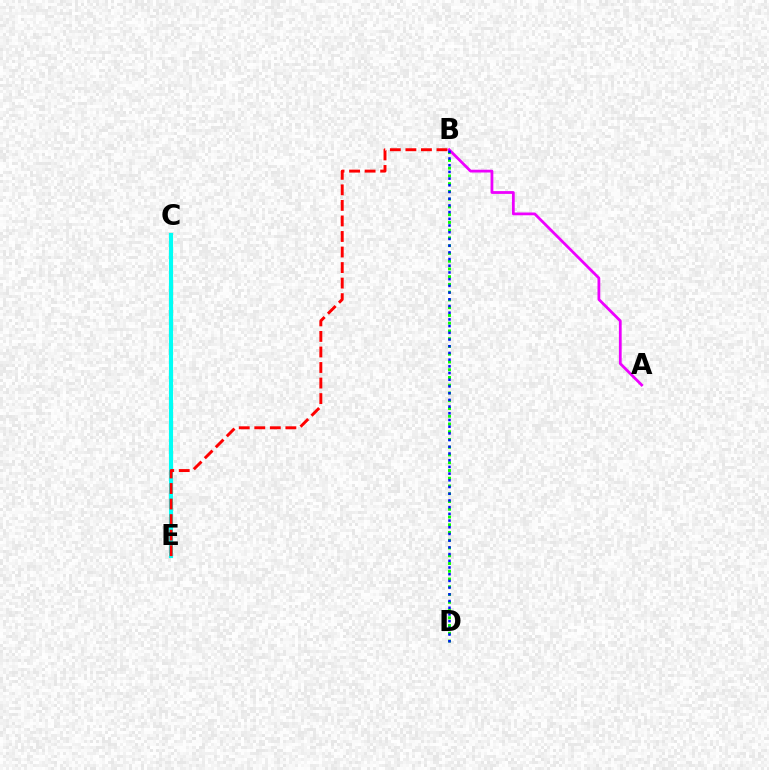{('C', 'E'): [{'color': '#fcf500', 'line_style': 'dotted', 'thickness': 2.24}, {'color': '#00fff6', 'line_style': 'solid', 'thickness': 2.97}], ('B', 'D'): [{'color': '#08ff00', 'line_style': 'dotted', 'thickness': 2.11}, {'color': '#0010ff', 'line_style': 'dotted', 'thickness': 1.82}], ('A', 'B'): [{'color': '#ee00ff', 'line_style': 'solid', 'thickness': 2.0}], ('B', 'E'): [{'color': '#ff0000', 'line_style': 'dashed', 'thickness': 2.11}]}